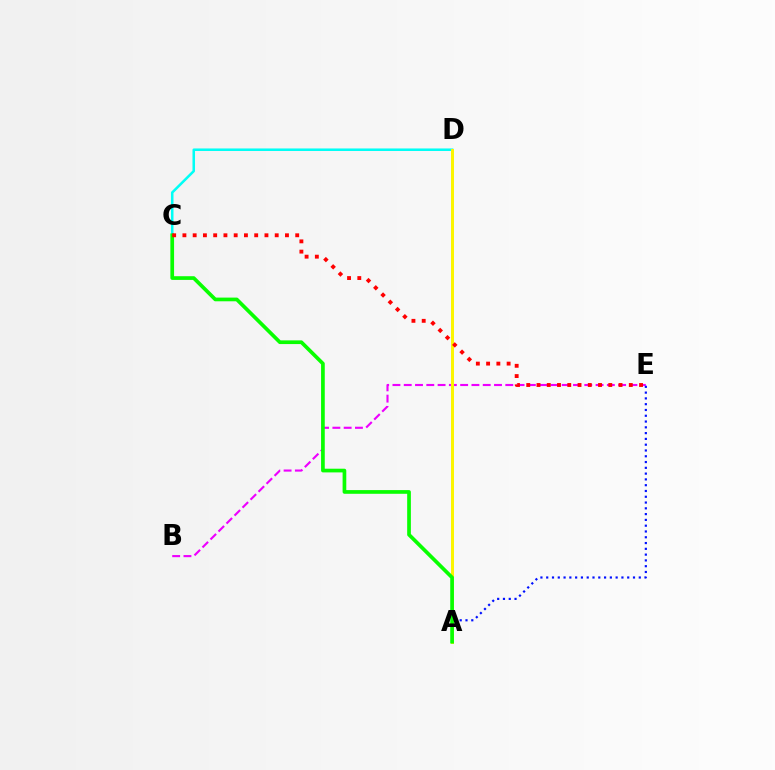{('C', 'D'): [{'color': '#00fff6', 'line_style': 'solid', 'thickness': 1.82}], ('B', 'E'): [{'color': '#ee00ff', 'line_style': 'dashed', 'thickness': 1.53}], ('A', 'D'): [{'color': '#fcf500', 'line_style': 'solid', 'thickness': 2.15}], ('A', 'E'): [{'color': '#0010ff', 'line_style': 'dotted', 'thickness': 1.57}], ('A', 'C'): [{'color': '#08ff00', 'line_style': 'solid', 'thickness': 2.66}], ('C', 'E'): [{'color': '#ff0000', 'line_style': 'dotted', 'thickness': 2.79}]}